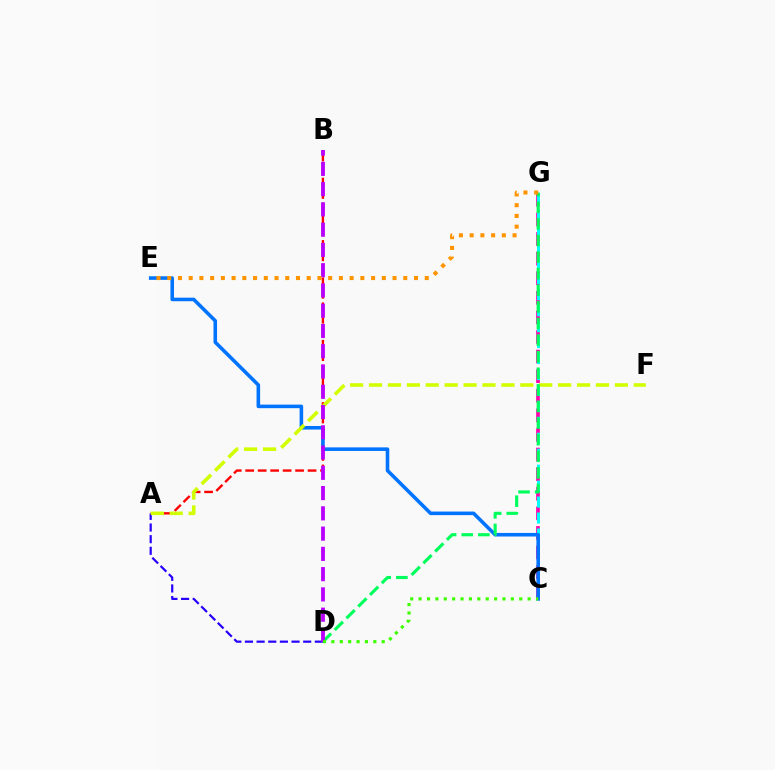{('C', 'G'): [{'color': '#ff00ac', 'line_style': 'dashed', 'thickness': 2.66}, {'color': '#00fff6', 'line_style': 'dashed', 'thickness': 2.17}], ('A', 'D'): [{'color': '#2500ff', 'line_style': 'dashed', 'thickness': 1.58}], ('A', 'B'): [{'color': '#ff0000', 'line_style': 'dashed', 'thickness': 1.69}], ('C', 'E'): [{'color': '#0074ff', 'line_style': 'solid', 'thickness': 2.57}], ('A', 'F'): [{'color': '#d1ff00', 'line_style': 'dashed', 'thickness': 2.57}], ('D', 'G'): [{'color': '#00ff5c', 'line_style': 'dashed', 'thickness': 2.26}], ('B', 'D'): [{'color': '#b900ff', 'line_style': 'dashed', 'thickness': 2.75}], ('E', 'G'): [{'color': '#ff9400', 'line_style': 'dotted', 'thickness': 2.92}], ('C', 'D'): [{'color': '#3dff00', 'line_style': 'dotted', 'thickness': 2.28}]}